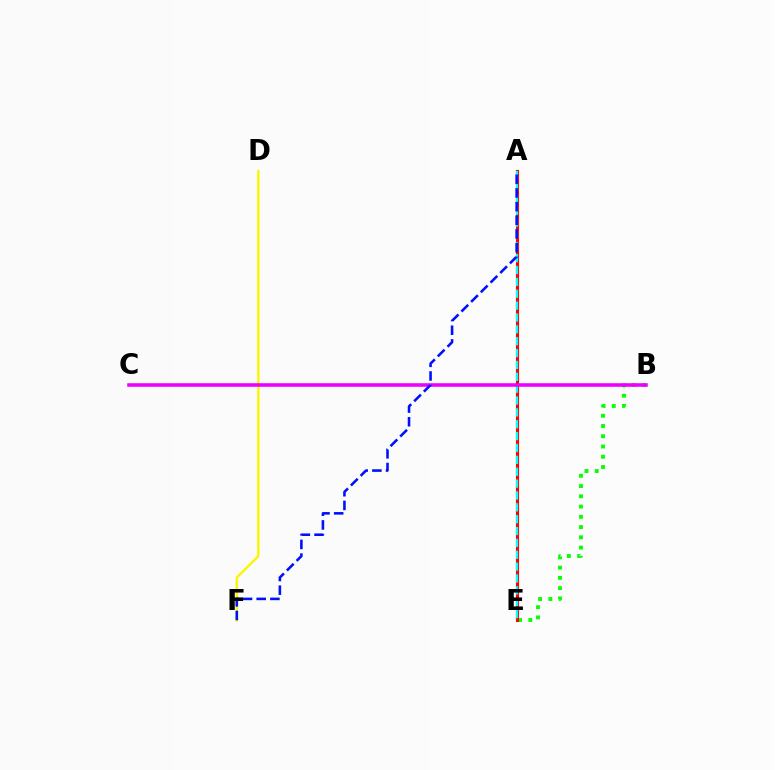{('B', 'E'): [{'color': '#08ff00', 'line_style': 'dotted', 'thickness': 2.79}], ('D', 'F'): [{'color': '#fcf500', 'line_style': 'solid', 'thickness': 1.73}], ('A', 'E'): [{'color': '#ff0000', 'line_style': 'solid', 'thickness': 2.24}, {'color': '#00fff6', 'line_style': 'dashed', 'thickness': 1.61}], ('B', 'C'): [{'color': '#ee00ff', 'line_style': 'solid', 'thickness': 2.56}], ('A', 'F'): [{'color': '#0010ff', 'line_style': 'dashed', 'thickness': 1.86}]}